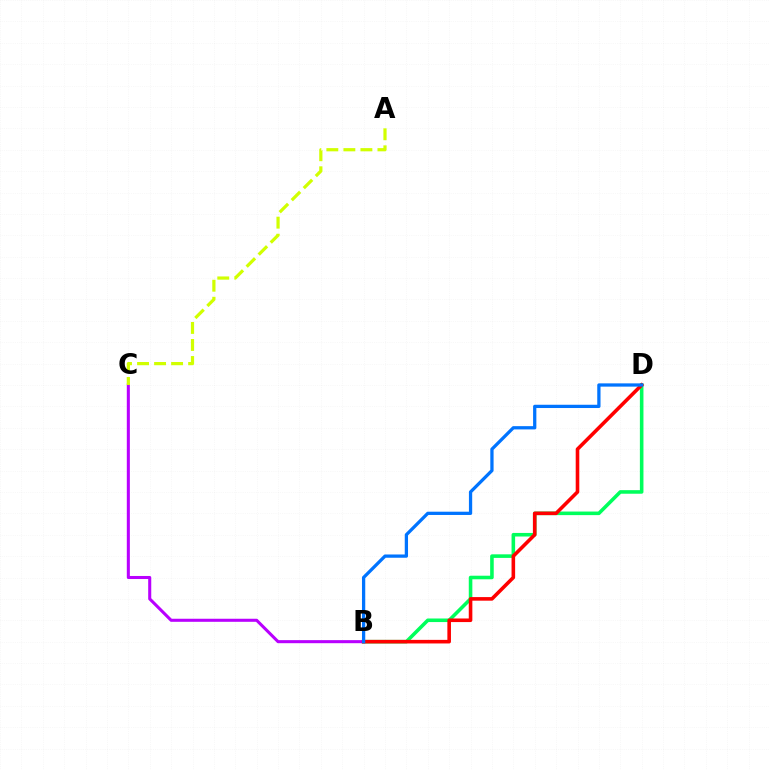{('B', 'D'): [{'color': '#00ff5c', 'line_style': 'solid', 'thickness': 2.57}, {'color': '#ff0000', 'line_style': 'solid', 'thickness': 2.59}, {'color': '#0074ff', 'line_style': 'solid', 'thickness': 2.35}], ('B', 'C'): [{'color': '#b900ff', 'line_style': 'solid', 'thickness': 2.2}], ('A', 'C'): [{'color': '#d1ff00', 'line_style': 'dashed', 'thickness': 2.31}]}